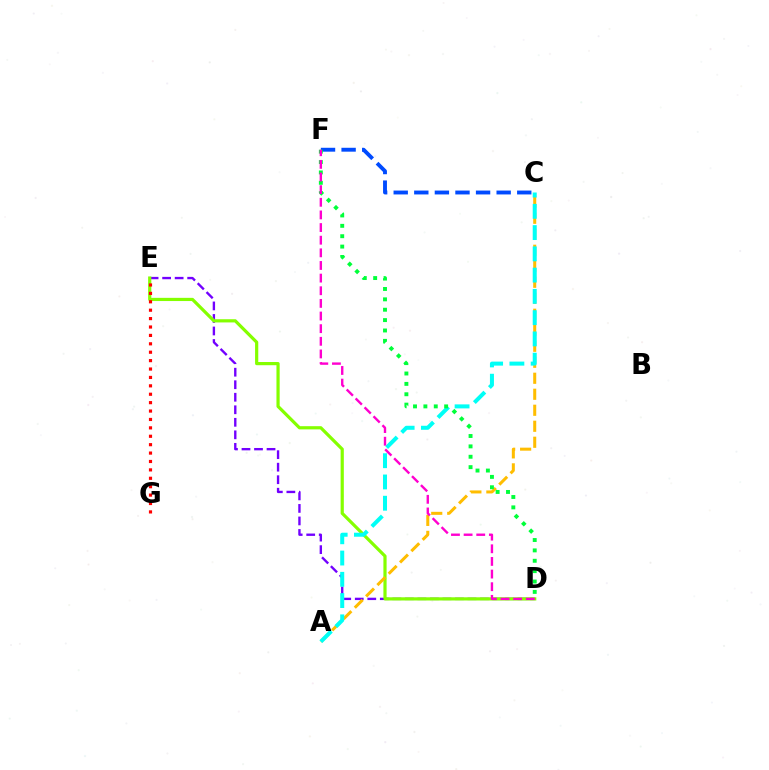{('D', 'E'): [{'color': '#7200ff', 'line_style': 'dashed', 'thickness': 1.7}, {'color': '#84ff00', 'line_style': 'solid', 'thickness': 2.3}], ('A', 'C'): [{'color': '#ffbd00', 'line_style': 'dashed', 'thickness': 2.17}, {'color': '#00fff6', 'line_style': 'dashed', 'thickness': 2.89}], ('C', 'F'): [{'color': '#004bff', 'line_style': 'dashed', 'thickness': 2.8}], ('D', 'F'): [{'color': '#00ff39', 'line_style': 'dotted', 'thickness': 2.82}, {'color': '#ff00cf', 'line_style': 'dashed', 'thickness': 1.72}], ('E', 'G'): [{'color': '#ff0000', 'line_style': 'dotted', 'thickness': 2.28}]}